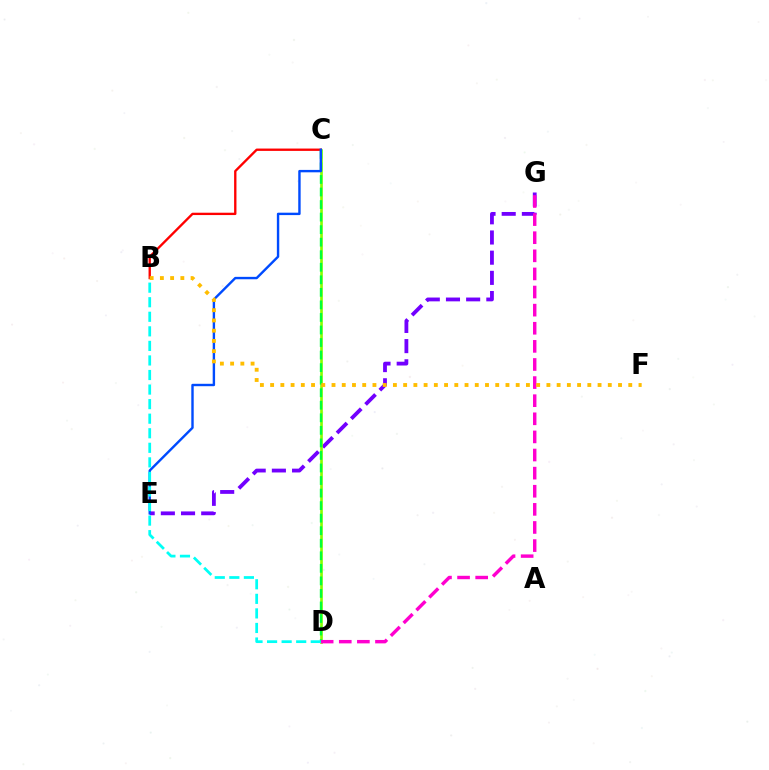{('E', 'G'): [{'color': '#7200ff', 'line_style': 'dashed', 'thickness': 2.74}], ('C', 'D'): [{'color': '#84ff00', 'line_style': 'solid', 'thickness': 1.92}, {'color': '#00ff39', 'line_style': 'dashed', 'thickness': 1.7}], ('B', 'C'): [{'color': '#ff0000', 'line_style': 'solid', 'thickness': 1.69}], ('C', 'E'): [{'color': '#004bff', 'line_style': 'solid', 'thickness': 1.73}], ('D', 'G'): [{'color': '#ff00cf', 'line_style': 'dashed', 'thickness': 2.46}], ('B', 'D'): [{'color': '#00fff6', 'line_style': 'dashed', 'thickness': 1.98}], ('B', 'F'): [{'color': '#ffbd00', 'line_style': 'dotted', 'thickness': 2.78}]}